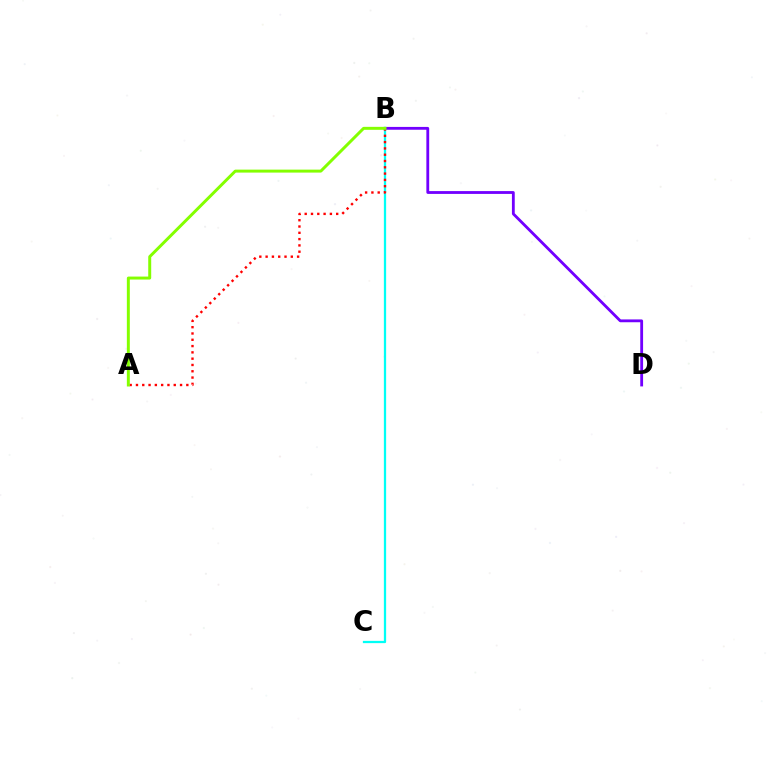{('B', 'C'): [{'color': '#00fff6', 'line_style': 'solid', 'thickness': 1.63}], ('A', 'B'): [{'color': '#ff0000', 'line_style': 'dotted', 'thickness': 1.71}, {'color': '#84ff00', 'line_style': 'solid', 'thickness': 2.14}], ('B', 'D'): [{'color': '#7200ff', 'line_style': 'solid', 'thickness': 2.03}]}